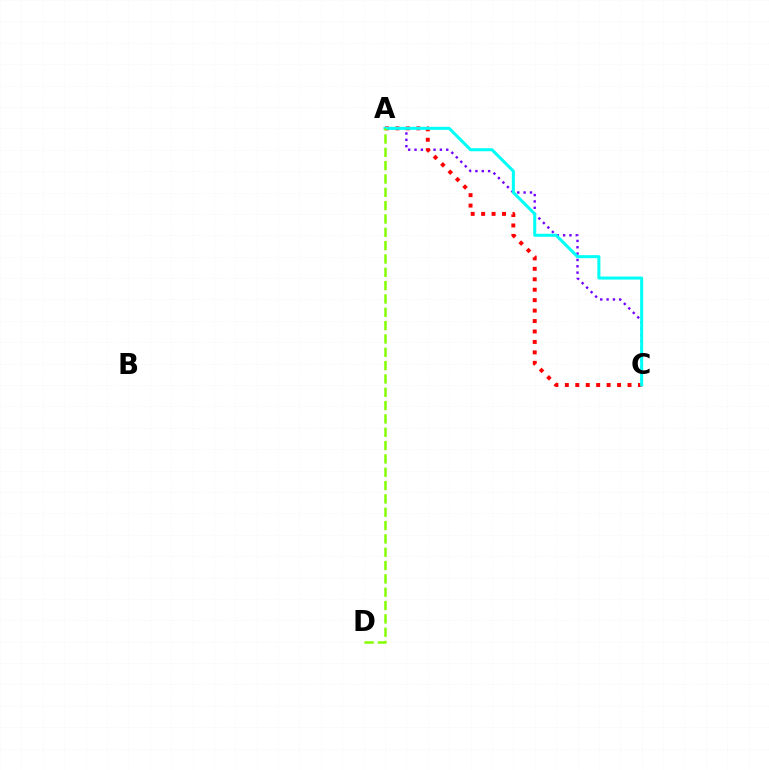{('A', 'C'): [{'color': '#7200ff', 'line_style': 'dotted', 'thickness': 1.72}, {'color': '#ff0000', 'line_style': 'dotted', 'thickness': 2.84}, {'color': '#00fff6', 'line_style': 'solid', 'thickness': 2.18}], ('A', 'D'): [{'color': '#84ff00', 'line_style': 'dashed', 'thickness': 1.81}]}